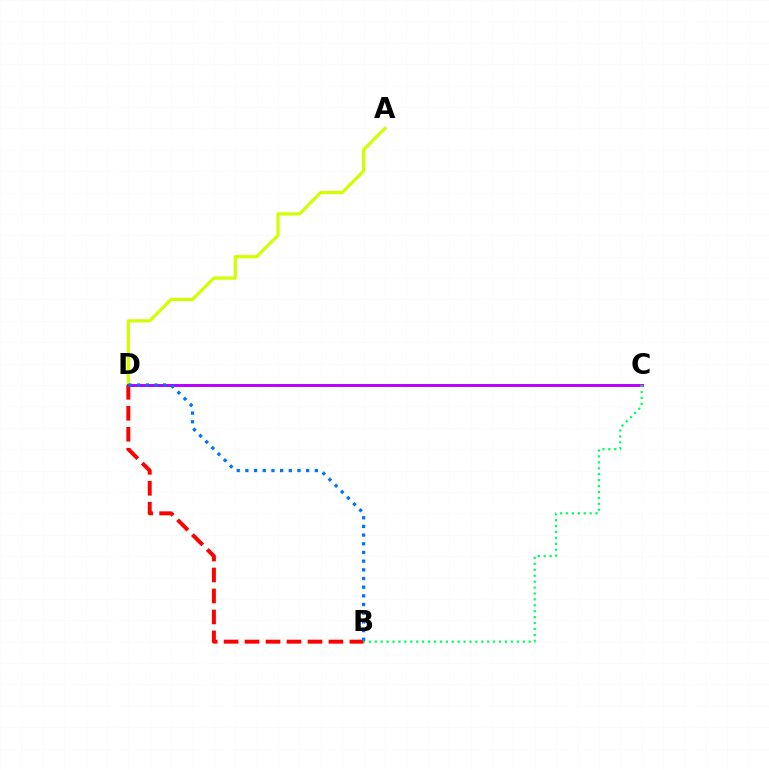{('A', 'D'): [{'color': '#d1ff00', 'line_style': 'solid', 'thickness': 2.3}], ('C', 'D'): [{'color': '#b900ff', 'line_style': 'solid', 'thickness': 2.12}], ('B', 'C'): [{'color': '#00ff5c', 'line_style': 'dotted', 'thickness': 1.61}], ('B', 'D'): [{'color': '#ff0000', 'line_style': 'dashed', 'thickness': 2.85}, {'color': '#0074ff', 'line_style': 'dotted', 'thickness': 2.36}]}